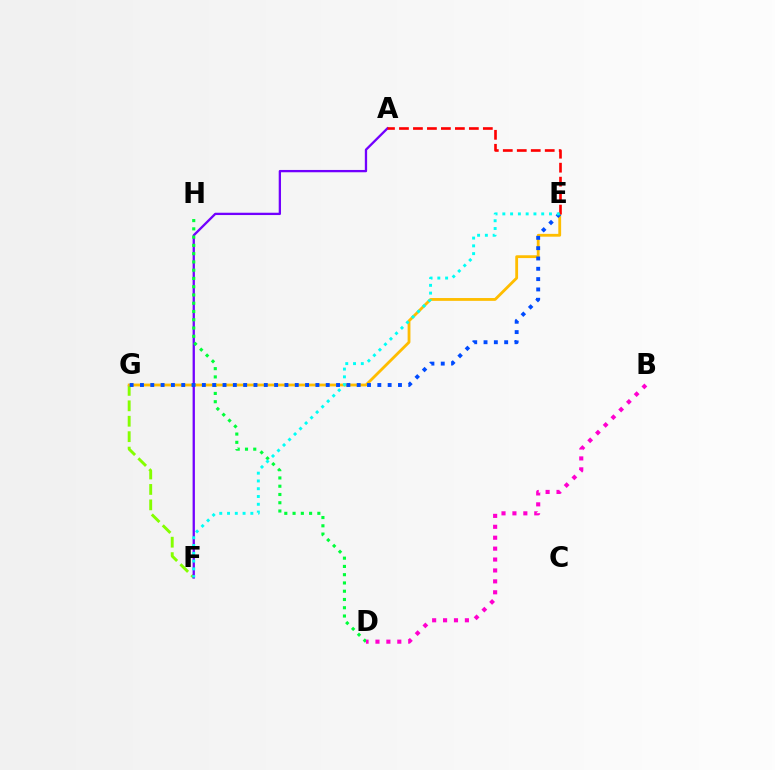{('F', 'G'): [{'color': '#84ff00', 'line_style': 'dashed', 'thickness': 2.1}], ('A', 'F'): [{'color': '#7200ff', 'line_style': 'solid', 'thickness': 1.66}], ('D', 'H'): [{'color': '#00ff39', 'line_style': 'dotted', 'thickness': 2.25}], ('B', 'D'): [{'color': '#ff00cf', 'line_style': 'dotted', 'thickness': 2.97}], ('E', 'G'): [{'color': '#ffbd00', 'line_style': 'solid', 'thickness': 2.03}, {'color': '#004bff', 'line_style': 'dotted', 'thickness': 2.8}], ('A', 'E'): [{'color': '#ff0000', 'line_style': 'dashed', 'thickness': 1.9}], ('E', 'F'): [{'color': '#00fff6', 'line_style': 'dotted', 'thickness': 2.11}]}